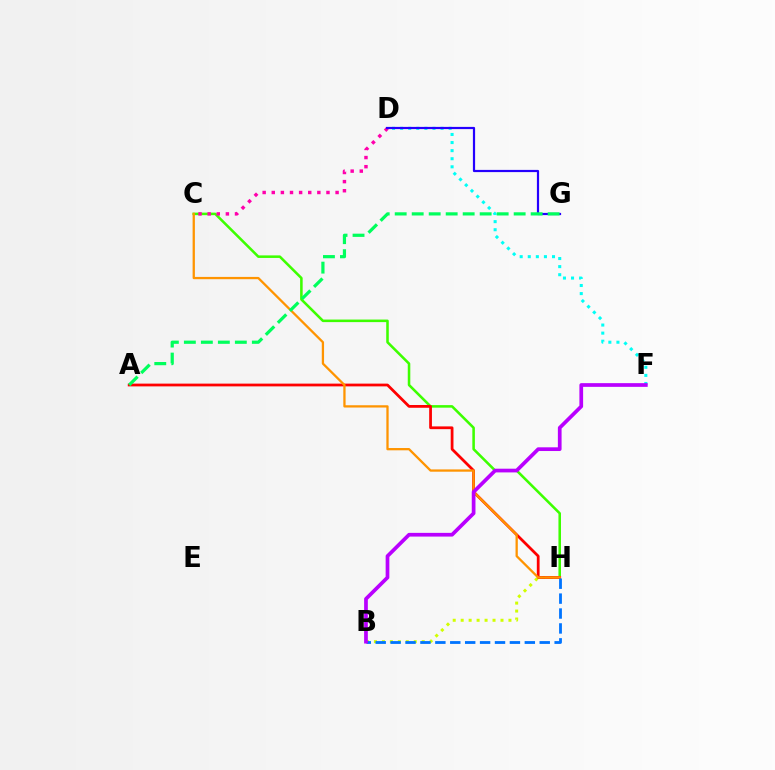{('C', 'H'): [{'color': '#3dff00', 'line_style': 'solid', 'thickness': 1.84}, {'color': '#ff9400', 'line_style': 'solid', 'thickness': 1.65}], ('C', 'D'): [{'color': '#ff00ac', 'line_style': 'dotted', 'thickness': 2.48}], ('D', 'F'): [{'color': '#00fff6', 'line_style': 'dotted', 'thickness': 2.2}], ('B', 'H'): [{'color': '#d1ff00', 'line_style': 'dotted', 'thickness': 2.16}, {'color': '#0074ff', 'line_style': 'dashed', 'thickness': 2.03}], ('D', 'G'): [{'color': '#2500ff', 'line_style': 'solid', 'thickness': 1.58}], ('A', 'H'): [{'color': '#ff0000', 'line_style': 'solid', 'thickness': 1.99}], ('A', 'G'): [{'color': '#00ff5c', 'line_style': 'dashed', 'thickness': 2.31}], ('B', 'F'): [{'color': '#b900ff', 'line_style': 'solid', 'thickness': 2.67}]}